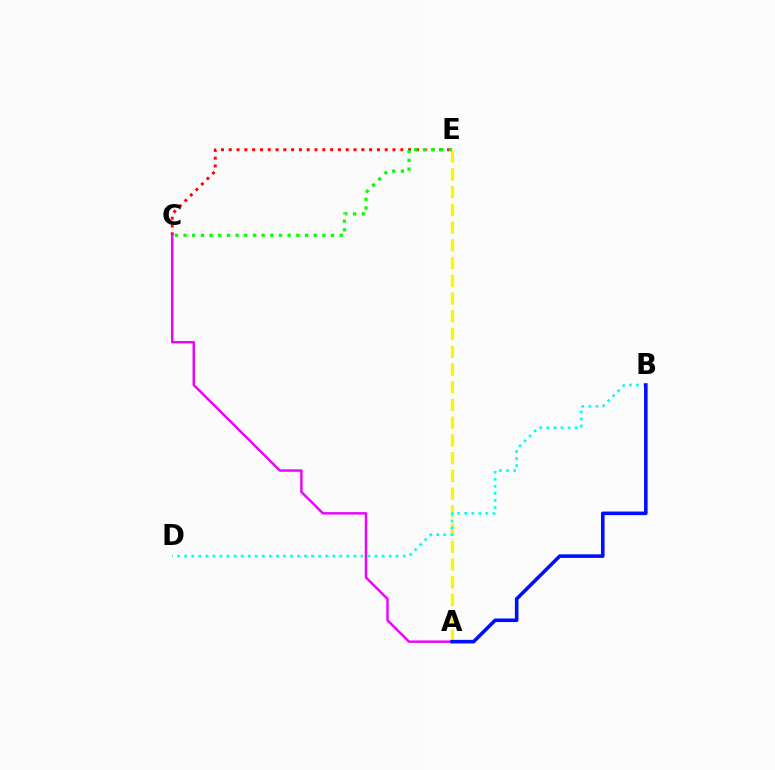{('A', 'E'): [{'color': '#fcf500', 'line_style': 'dashed', 'thickness': 2.41}], ('B', 'D'): [{'color': '#00fff6', 'line_style': 'dotted', 'thickness': 1.92}], ('C', 'E'): [{'color': '#ff0000', 'line_style': 'dotted', 'thickness': 2.12}, {'color': '#08ff00', 'line_style': 'dotted', 'thickness': 2.36}], ('A', 'C'): [{'color': '#ee00ff', 'line_style': 'solid', 'thickness': 1.75}], ('A', 'B'): [{'color': '#0010ff', 'line_style': 'solid', 'thickness': 2.58}]}